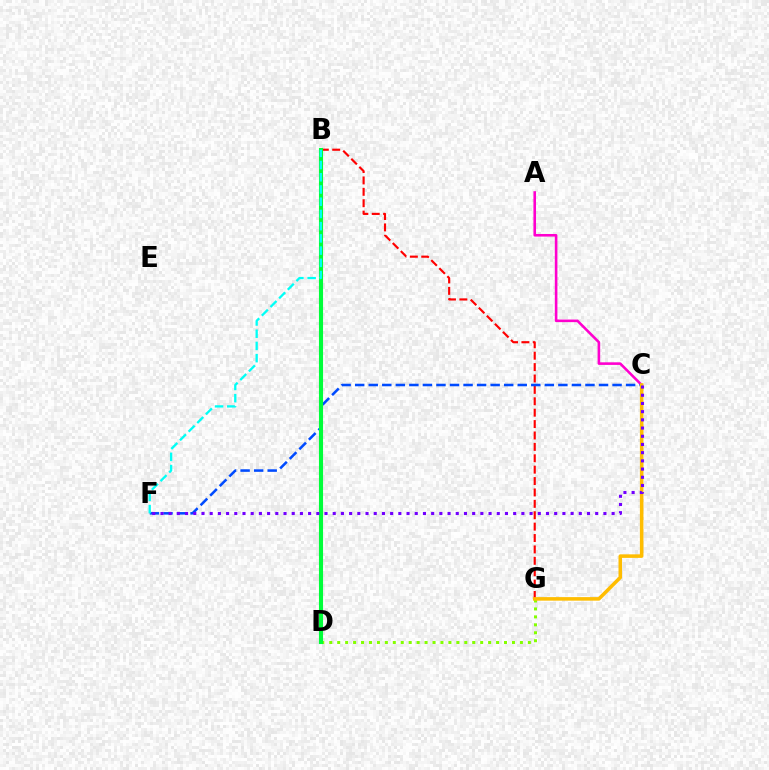{('B', 'G'): [{'color': '#ff0000', 'line_style': 'dashed', 'thickness': 1.55}], ('A', 'C'): [{'color': '#ff00cf', 'line_style': 'solid', 'thickness': 1.87}], ('C', 'F'): [{'color': '#004bff', 'line_style': 'dashed', 'thickness': 1.84}, {'color': '#7200ff', 'line_style': 'dotted', 'thickness': 2.23}], ('D', 'G'): [{'color': '#84ff00', 'line_style': 'dotted', 'thickness': 2.16}], ('B', 'D'): [{'color': '#00ff39', 'line_style': 'solid', 'thickness': 2.95}], ('C', 'G'): [{'color': '#ffbd00', 'line_style': 'solid', 'thickness': 2.55}], ('B', 'F'): [{'color': '#00fff6', 'line_style': 'dashed', 'thickness': 1.66}]}